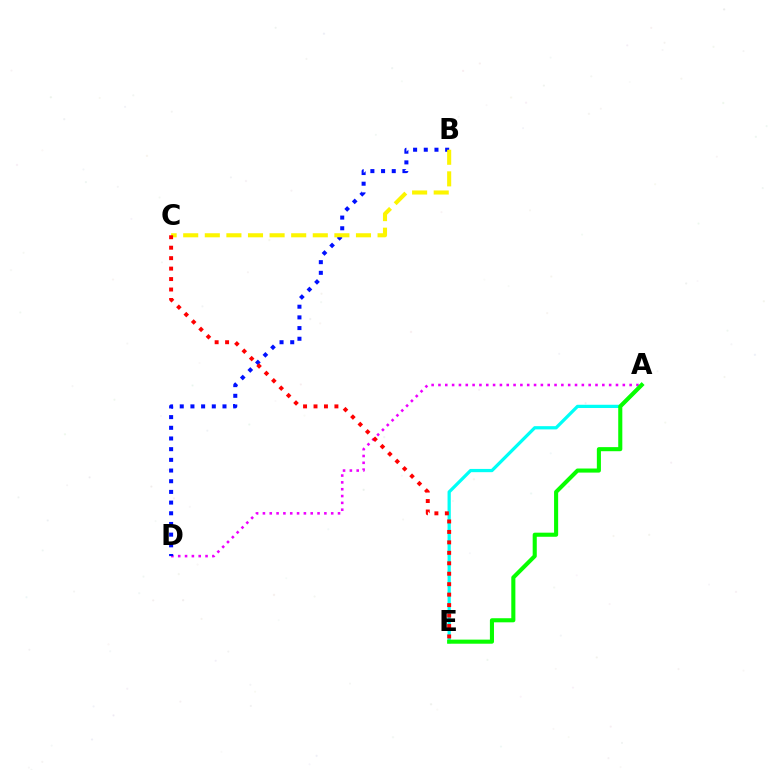{('A', 'E'): [{'color': '#00fff6', 'line_style': 'solid', 'thickness': 2.34}, {'color': '#08ff00', 'line_style': 'solid', 'thickness': 2.94}], ('A', 'D'): [{'color': '#ee00ff', 'line_style': 'dotted', 'thickness': 1.86}], ('B', 'D'): [{'color': '#0010ff', 'line_style': 'dotted', 'thickness': 2.9}], ('B', 'C'): [{'color': '#fcf500', 'line_style': 'dashed', 'thickness': 2.93}], ('C', 'E'): [{'color': '#ff0000', 'line_style': 'dotted', 'thickness': 2.84}]}